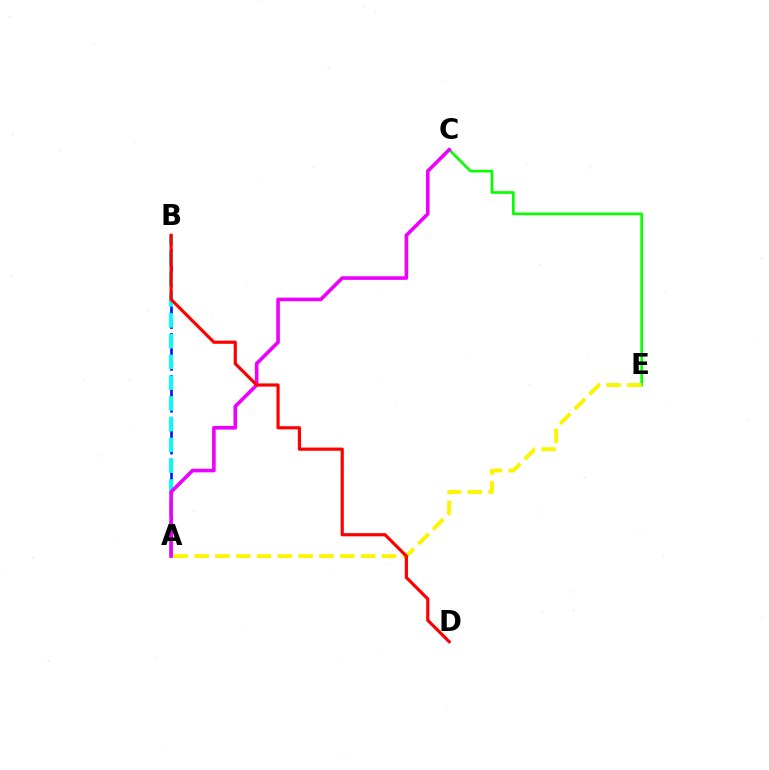{('A', 'B'): [{'color': '#0010ff', 'line_style': 'dashed', 'thickness': 1.89}, {'color': '#00fff6', 'line_style': 'dashed', 'thickness': 2.82}], ('C', 'E'): [{'color': '#08ff00', 'line_style': 'solid', 'thickness': 1.92}], ('A', 'E'): [{'color': '#fcf500', 'line_style': 'dashed', 'thickness': 2.83}], ('A', 'C'): [{'color': '#ee00ff', 'line_style': 'solid', 'thickness': 2.59}], ('B', 'D'): [{'color': '#ff0000', 'line_style': 'solid', 'thickness': 2.28}]}